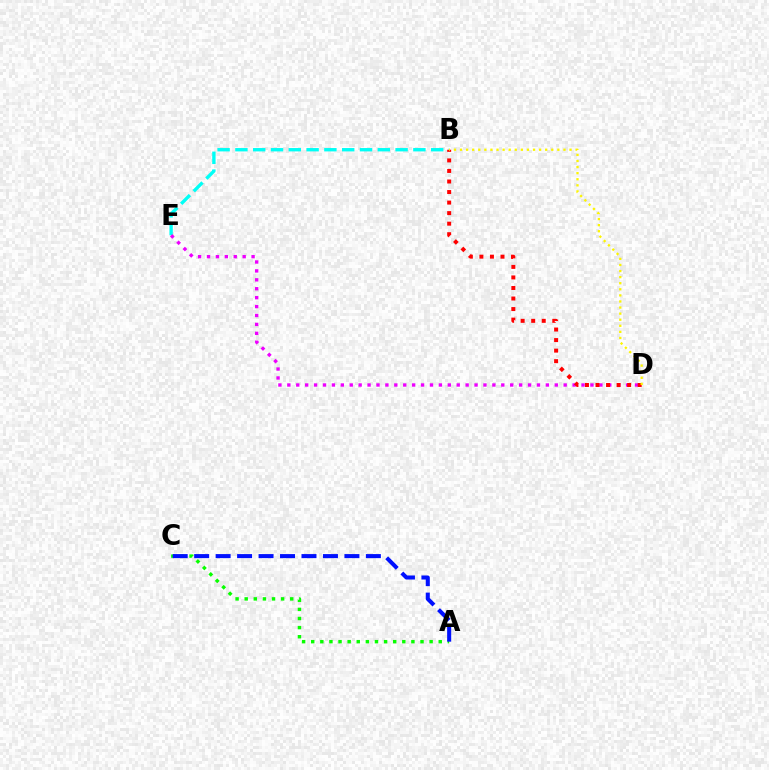{('B', 'E'): [{'color': '#00fff6', 'line_style': 'dashed', 'thickness': 2.42}], ('D', 'E'): [{'color': '#ee00ff', 'line_style': 'dotted', 'thickness': 2.42}], ('B', 'D'): [{'color': '#ff0000', 'line_style': 'dotted', 'thickness': 2.86}, {'color': '#fcf500', 'line_style': 'dotted', 'thickness': 1.65}], ('A', 'C'): [{'color': '#08ff00', 'line_style': 'dotted', 'thickness': 2.47}, {'color': '#0010ff', 'line_style': 'dashed', 'thickness': 2.92}]}